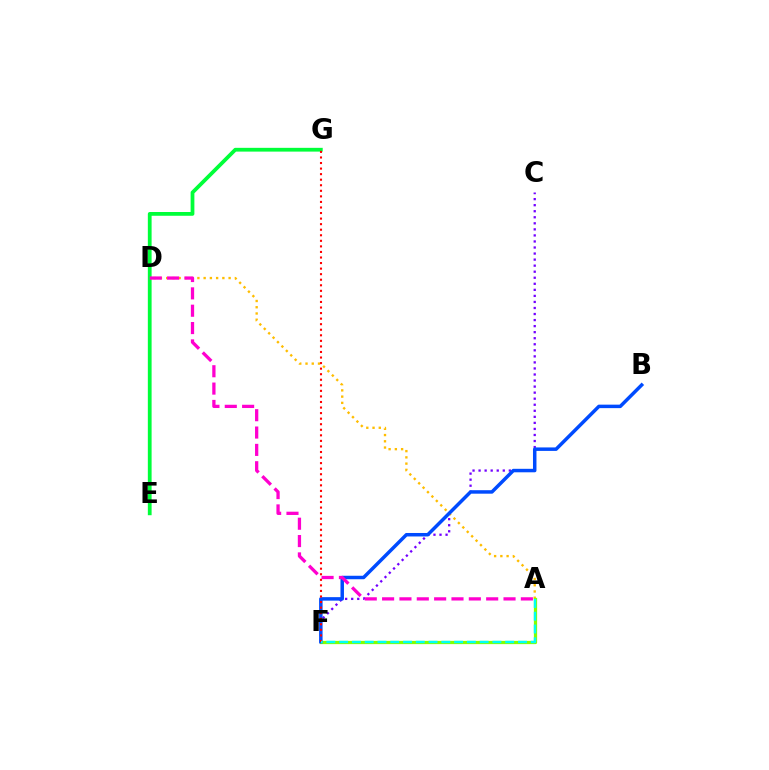{('A', 'D'): [{'color': '#ffbd00', 'line_style': 'dotted', 'thickness': 1.7}, {'color': '#ff00cf', 'line_style': 'dashed', 'thickness': 2.36}], ('A', 'F'): [{'color': '#84ff00', 'line_style': 'solid', 'thickness': 2.33}, {'color': '#00fff6', 'line_style': 'dashed', 'thickness': 1.73}], ('E', 'G'): [{'color': '#00ff39', 'line_style': 'solid', 'thickness': 2.71}], ('C', 'F'): [{'color': '#7200ff', 'line_style': 'dotted', 'thickness': 1.64}], ('B', 'F'): [{'color': '#004bff', 'line_style': 'solid', 'thickness': 2.51}], ('F', 'G'): [{'color': '#ff0000', 'line_style': 'dotted', 'thickness': 1.51}]}